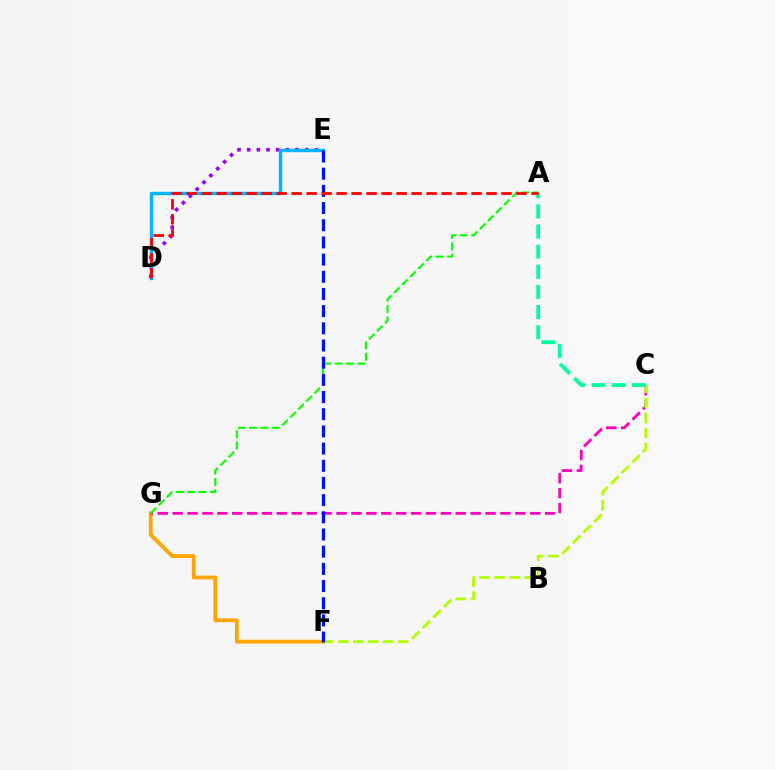{('F', 'G'): [{'color': '#ffa500', 'line_style': 'solid', 'thickness': 2.73}], ('C', 'G'): [{'color': '#ff00bd', 'line_style': 'dashed', 'thickness': 2.02}], ('D', 'E'): [{'color': '#9b00ff', 'line_style': 'dotted', 'thickness': 2.63}, {'color': '#00b5ff', 'line_style': 'solid', 'thickness': 2.45}], ('C', 'F'): [{'color': '#b3ff00', 'line_style': 'dashed', 'thickness': 2.04}], ('A', 'G'): [{'color': '#08ff00', 'line_style': 'dashed', 'thickness': 1.54}], ('A', 'C'): [{'color': '#00ff9d', 'line_style': 'dashed', 'thickness': 2.73}], ('E', 'F'): [{'color': '#0010ff', 'line_style': 'dashed', 'thickness': 2.33}], ('A', 'D'): [{'color': '#ff0000', 'line_style': 'dashed', 'thickness': 2.04}]}